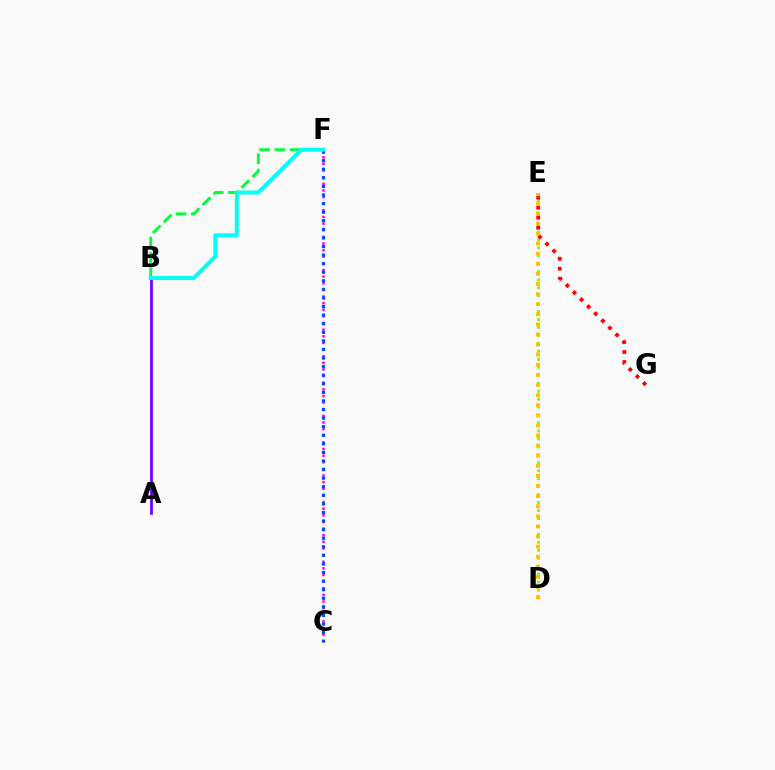{('D', 'E'): [{'color': '#84ff00', 'line_style': 'dotted', 'thickness': 2.16}, {'color': '#ffbd00', 'line_style': 'dotted', 'thickness': 2.74}], ('A', 'B'): [{'color': '#7200ff', 'line_style': 'solid', 'thickness': 2.0}], ('B', 'F'): [{'color': '#00ff39', 'line_style': 'dashed', 'thickness': 2.08}, {'color': '#00fff6', 'line_style': 'solid', 'thickness': 2.84}], ('C', 'F'): [{'color': '#ff00cf', 'line_style': 'dotted', 'thickness': 1.8}, {'color': '#004bff', 'line_style': 'dotted', 'thickness': 2.33}], ('E', 'G'): [{'color': '#ff0000', 'line_style': 'dotted', 'thickness': 2.72}]}